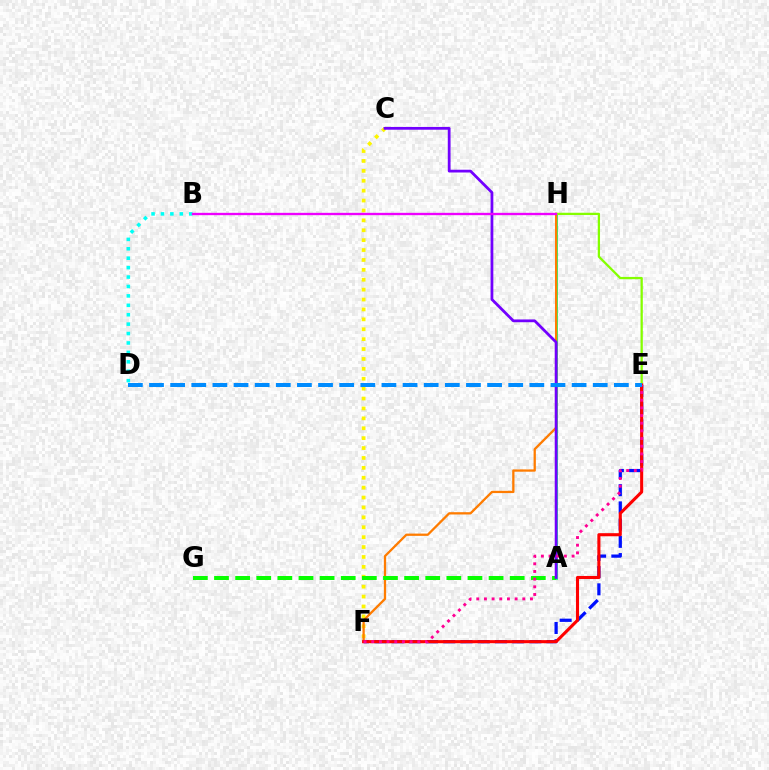{('A', 'H'): [{'color': '#00ff74', 'line_style': 'solid', 'thickness': 1.99}], ('B', 'D'): [{'color': '#00fff6', 'line_style': 'dotted', 'thickness': 2.56}], ('C', 'F'): [{'color': '#fcf500', 'line_style': 'dotted', 'thickness': 2.69}], ('F', 'H'): [{'color': '#ff7c00', 'line_style': 'solid', 'thickness': 1.64}], ('E', 'H'): [{'color': '#84ff00', 'line_style': 'solid', 'thickness': 1.64}], ('A', 'G'): [{'color': '#08ff00', 'line_style': 'dashed', 'thickness': 2.87}], ('E', 'F'): [{'color': '#0010ff', 'line_style': 'dashed', 'thickness': 2.34}, {'color': '#ff0000', 'line_style': 'solid', 'thickness': 2.22}, {'color': '#ff0094', 'line_style': 'dotted', 'thickness': 2.08}], ('A', 'C'): [{'color': '#7200ff', 'line_style': 'solid', 'thickness': 2.0}], ('D', 'E'): [{'color': '#008cff', 'line_style': 'dashed', 'thickness': 2.87}], ('B', 'H'): [{'color': '#ee00ff', 'line_style': 'solid', 'thickness': 1.68}]}